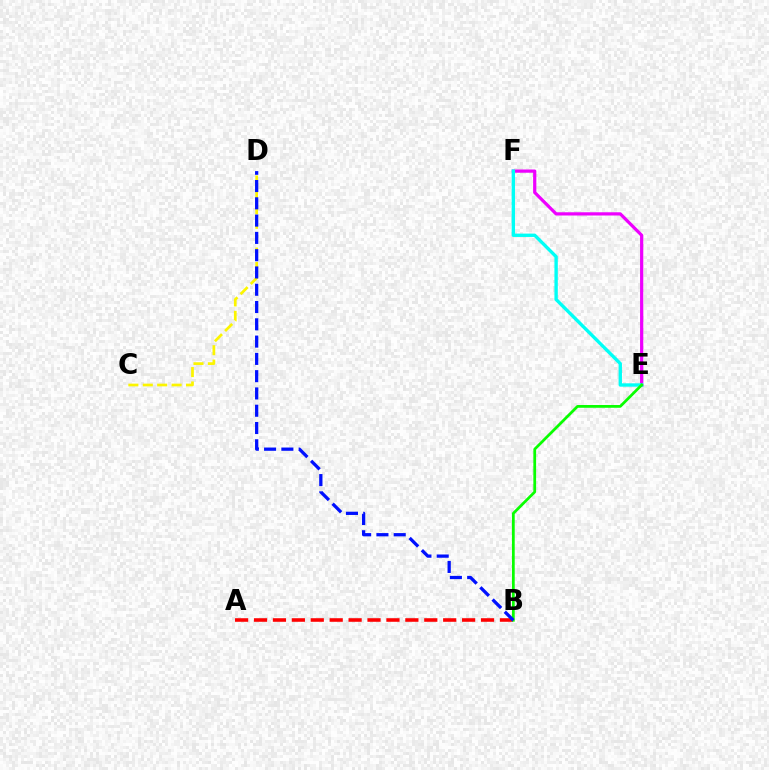{('E', 'F'): [{'color': '#ee00ff', 'line_style': 'solid', 'thickness': 2.32}, {'color': '#00fff6', 'line_style': 'solid', 'thickness': 2.42}], ('A', 'B'): [{'color': '#ff0000', 'line_style': 'dashed', 'thickness': 2.57}], ('C', 'D'): [{'color': '#fcf500', 'line_style': 'dashed', 'thickness': 1.96}], ('B', 'E'): [{'color': '#08ff00', 'line_style': 'solid', 'thickness': 1.98}], ('B', 'D'): [{'color': '#0010ff', 'line_style': 'dashed', 'thickness': 2.35}]}